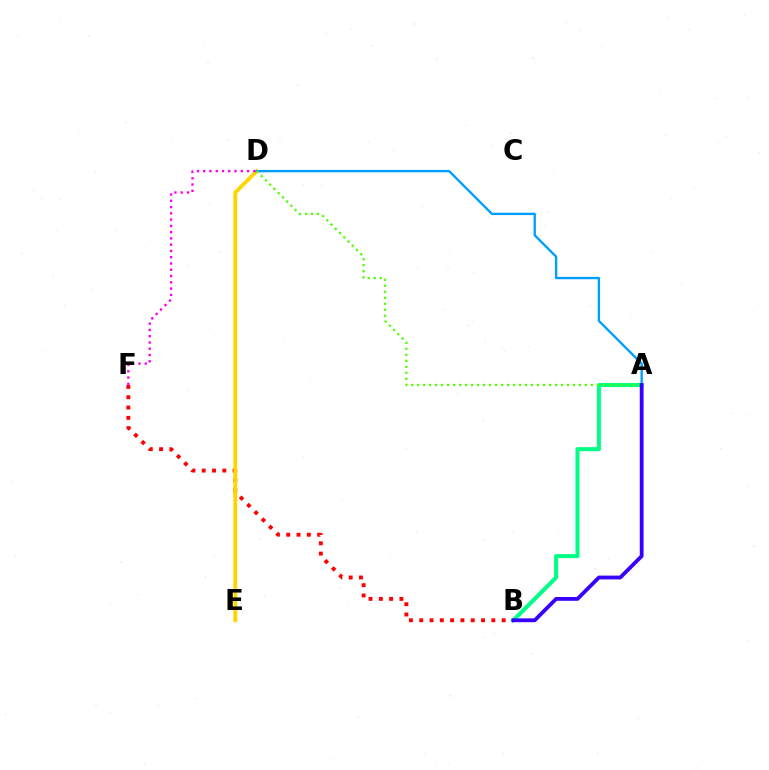{('B', 'F'): [{'color': '#ff0000', 'line_style': 'dotted', 'thickness': 2.8}], ('A', 'B'): [{'color': '#00ff86', 'line_style': 'solid', 'thickness': 2.92}, {'color': '#3700ff', 'line_style': 'solid', 'thickness': 2.74}], ('D', 'E'): [{'color': '#ffd500', 'line_style': 'solid', 'thickness': 2.75}], ('A', 'D'): [{'color': '#009eff', 'line_style': 'solid', 'thickness': 1.7}, {'color': '#4fff00', 'line_style': 'dotted', 'thickness': 1.63}], ('D', 'F'): [{'color': '#ff00ed', 'line_style': 'dotted', 'thickness': 1.7}]}